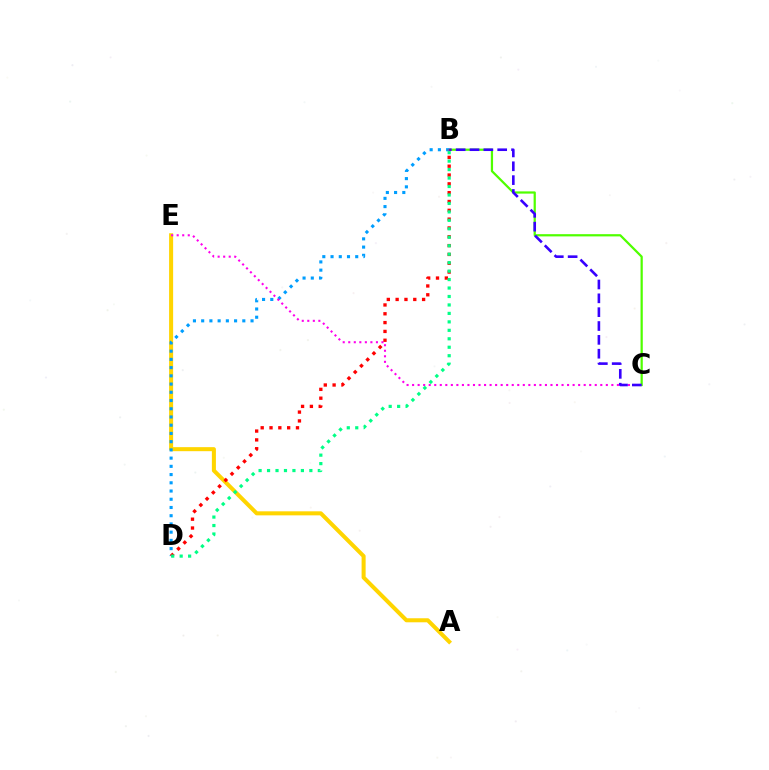{('B', 'C'): [{'color': '#4fff00', 'line_style': 'solid', 'thickness': 1.61}, {'color': '#3700ff', 'line_style': 'dashed', 'thickness': 1.88}], ('A', 'E'): [{'color': '#ffd500', 'line_style': 'solid', 'thickness': 2.91}], ('B', 'D'): [{'color': '#009eff', 'line_style': 'dotted', 'thickness': 2.24}, {'color': '#ff0000', 'line_style': 'dotted', 'thickness': 2.4}, {'color': '#00ff86', 'line_style': 'dotted', 'thickness': 2.3}], ('C', 'E'): [{'color': '#ff00ed', 'line_style': 'dotted', 'thickness': 1.5}]}